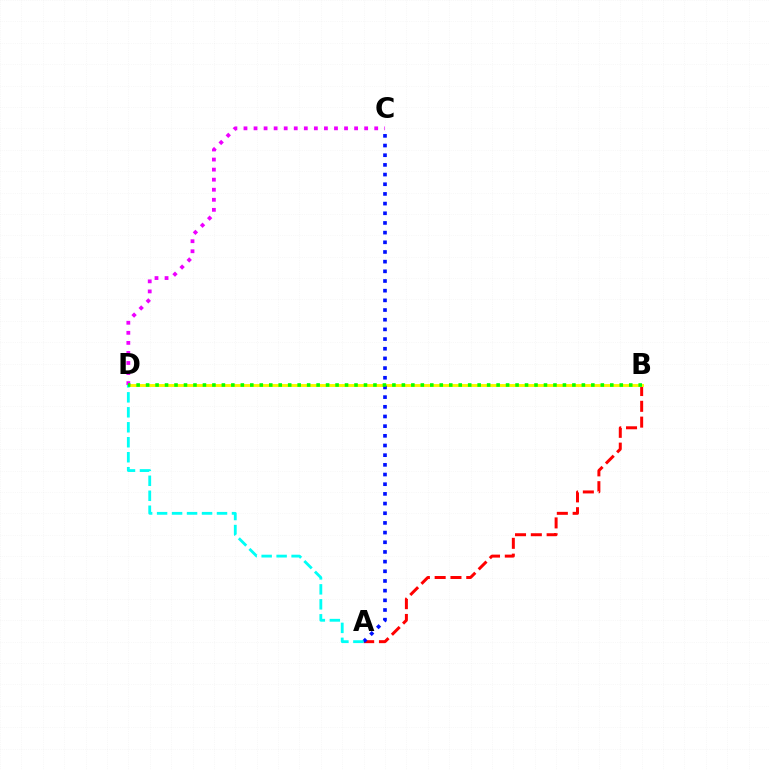{('A', 'B'): [{'color': '#ff0000', 'line_style': 'dashed', 'thickness': 2.15}], ('B', 'D'): [{'color': '#fcf500', 'line_style': 'solid', 'thickness': 2.1}, {'color': '#08ff00', 'line_style': 'dotted', 'thickness': 2.57}], ('A', 'C'): [{'color': '#0010ff', 'line_style': 'dotted', 'thickness': 2.63}], ('A', 'D'): [{'color': '#00fff6', 'line_style': 'dashed', 'thickness': 2.03}], ('C', 'D'): [{'color': '#ee00ff', 'line_style': 'dotted', 'thickness': 2.73}]}